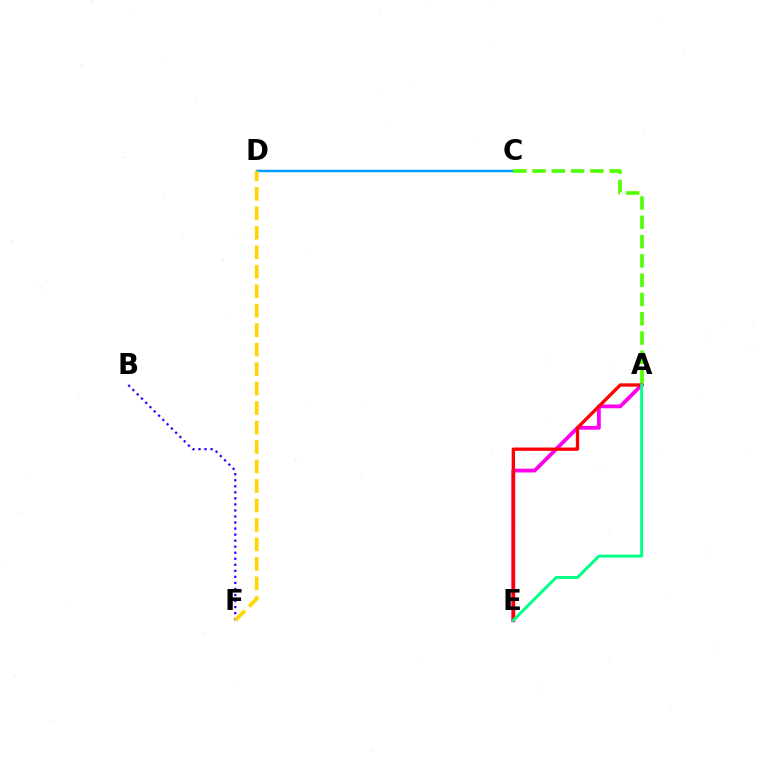{('A', 'E'): [{'color': '#ff00ed', 'line_style': 'solid', 'thickness': 2.74}, {'color': '#ff0000', 'line_style': 'solid', 'thickness': 2.39}, {'color': '#00ff86', 'line_style': 'solid', 'thickness': 2.14}], ('C', 'D'): [{'color': '#009eff', 'line_style': 'solid', 'thickness': 1.77}], ('B', 'F'): [{'color': '#3700ff', 'line_style': 'dotted', 'thickness': 1.64}], ('A', 'C'): [{'color': '#4fff00', 'line_style': 'dashed', 'thickness': 2.62}], ('D', 'F'): [{'color': '#ffd500', 'line_style': 'dashed', 'thickness': 2.65}]}